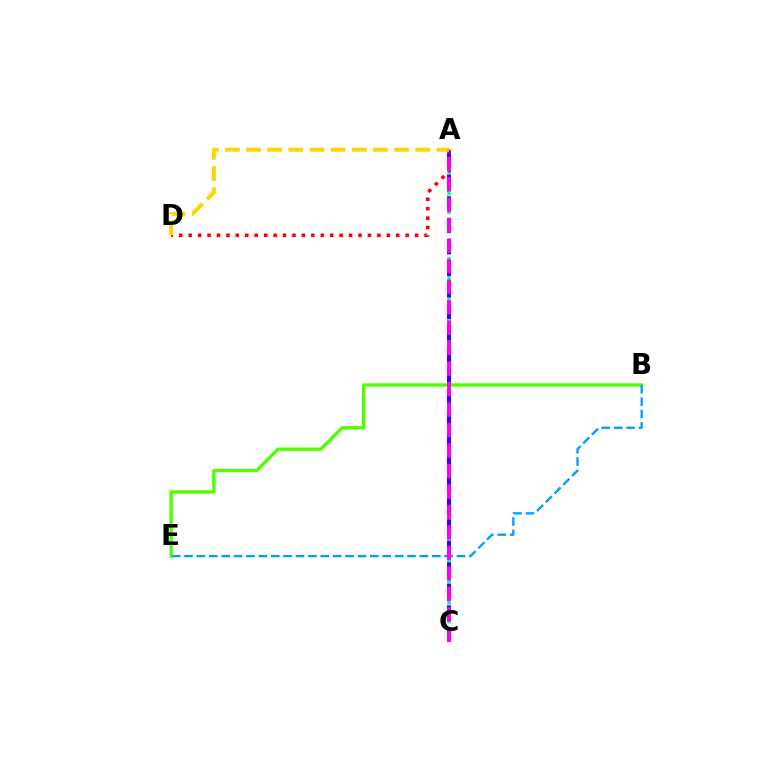{('A', 'C'): [{'color': '#00ff86', 'line_style': 'dashed', 'thickness': 2.53}, {'color': '#3700ff', 'line_style': 'dashed', 'thickness': 2.93}, {'color': '#ff00ed', 'line_style': 'dashed', 'thickness': 2.78}], ('A', 'D'): [{'color': '#ff0000', 'line_style': 'dotted', 'thickness': 2.56}, {'color': '#ffd500', 'line_style': 'dashed', 'thickness': 2.87}], ('B', 'E'): [{'color': '#4fff00', 'line_style': 'solid', 'thickness': 2.41}, {'color': '#009eff', 'line_style': 'dashed', 'thickness': 1.68}]}